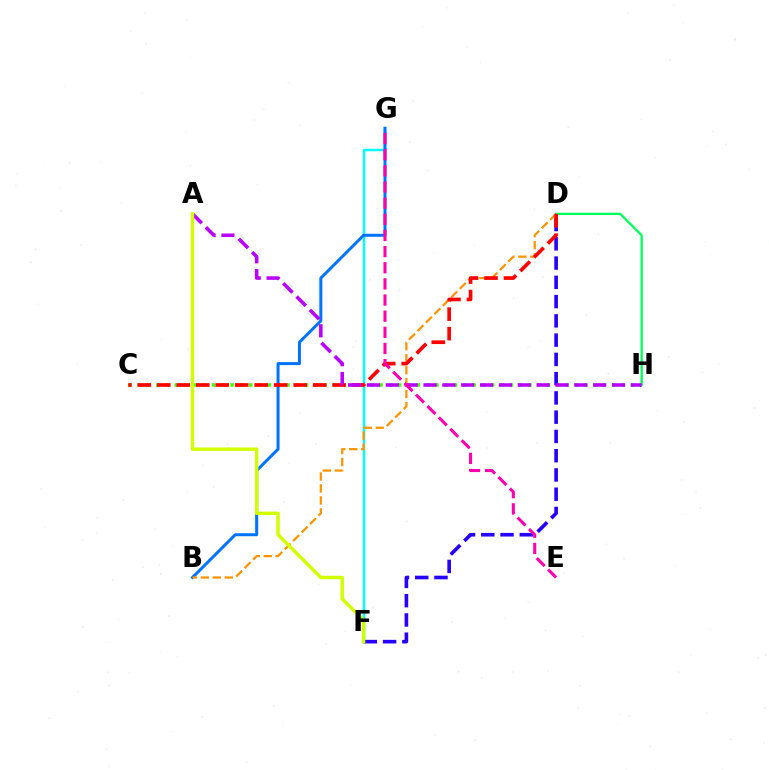{('F', 'G'): [{'color': '#00fff6', 'line_style': 'solid', 'thickness': 1.79}], ('C', 'H'): [{'color': '#3dff00', 'line_style': 'dotted', 'thickness': 2.53}], ('D', 'H'): [{'color': '#00ff5c', 'line_style': 'solid', 'thickness': 1.67}], ('D', 'F'): [{'color': '#2500ff', 'line_style': 'dashed', 'thickness': 2.62}], ('B', 'G'): [{'color': '#0074ff', 'line_style': 'solid', 'thickness': 2.16}], ('B', 'D'): [{'color': '#ff9400', 'line_style': 'dashed', 'thickness': 1.62}], ('C', 'D'): [{'color': '#ff0000', 'line_style': 'dashed', 'thickness': 2.65}], ('A', 'H'): [{'color': '#b900ff', 'line_style': 'dashed', 'thickness': 2.56}], ('A', 'F'): [{'color': '#d1ff00', 'line_style': 'solid', 'thickness': 2.47}], ('E', 'G'): [{'color': '#ff00ac', 'line_style': 'dashed', 'thickness': 2.19}]}